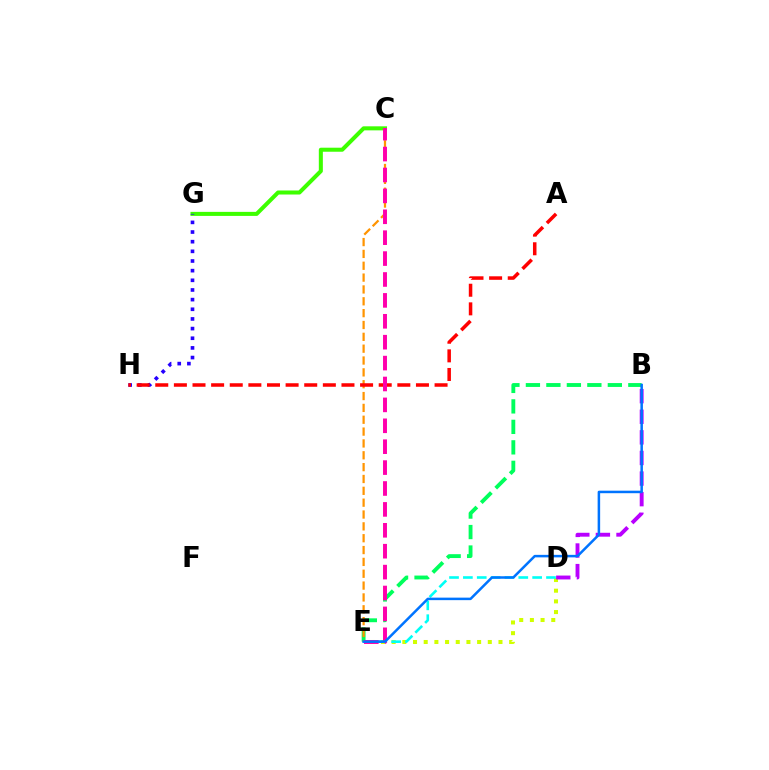{('D', 'E'): [{'color': '#d1ff00', 'line_style': 'dotted', 'thickness': 2.9}, {'color': '#00fff6', 'line_style': 'dashed', 'thickness': 1.88}], ('C', 'G'): [{'color': '#3dff00', 'line_style': 'solid', 'thickness': 2.91}], ('G', 'H'): [{'color': '#2500ff', 'line_style': 'dotted', 'thickness': 2.62}], ('B', 'D'): [{'color': '#b900ff', 'line_style': 'dashed', 'thickness': 2.8}], ('B', 'E'): [{'color': '#00ff5c', 'line_style': 'dashed', 'thickness': 2.78}, {'color': '#0074ff', 'line_style': 'solid', 'thickness': 1.81}], ('C', 'E'): [{'color': '#ff9400', 'line_style': 'dashed', 'thickness': 1.61}, {'color': '#ff00ac', 'line_style': 'dashed', 'thickness': 2.84}], ('A', 'H'): [{'color': '#ff0000', 'line_style': 'dashed', 'thickness': 2.53}]}